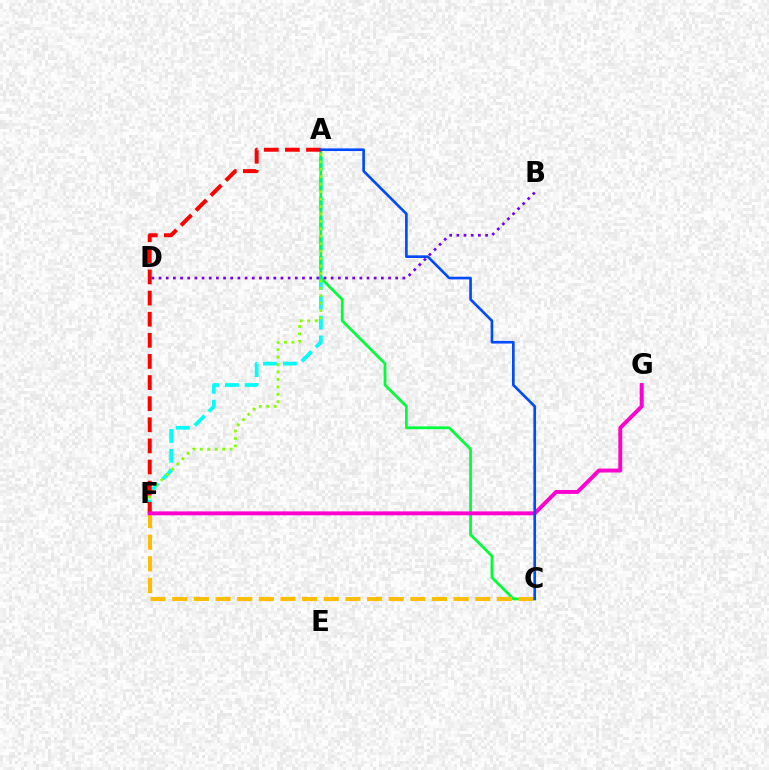{('A', 'F'): [{'color': '#00fff6', 'line_style': 'dashed', 'thickness': 2.69}, {'color': '#84ff00', 'line_style': 'dotted', 'thickness': 2.02}, {'color': '#ff0000', 'line_style': 'dashed', 'thickness': 2.87}], ('A', 'C'): [{'color': '#00ff39', 'line_style': 'solid', 'thickness': 1.99}, {'color': '#004bff', 'line_style': 'solid', 'thickness': 1.91}], ('C', 'F'): [{'color': '#ffbd00', 'line_style': 'dashed', 'thickness': 2.94}], ('B', 'D'): [{'color': '#7200ff', 'line_style': 'dotted', 'thickness': 1.95}], ('F', 'G'): [{'color': '#ff00cf', 'line_style': 'solid', 'thickness': 2.82}]}